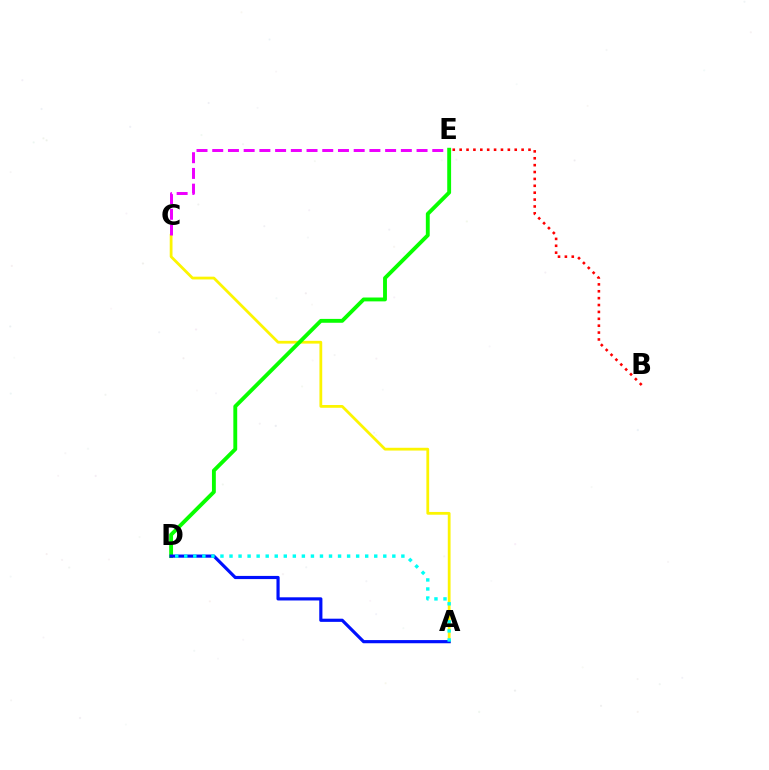{('A', 'C'): [{'color': '#fcf500', 'line_style': 'solid', 'thickness': 2.0}], ('C', 'E'): [{'color': '#ee00ff', 'line_style': 'dashed', 'thickness': 2.14}], ('D', 'E'): [{'color': '#08ff00', 'line_style': 'solid', 'thickness': 2.78}], ('B', 'E'): [{'color': '#ff0000', 'line_style': 'dotted', 'thickness': 1.87}], ('A', 'D'): [{'color': '#0010ff', 'line_style': 'solid', 'thickness': 2.28}, {'color': '#00fff6', 'line_style': 'dotted', 'thickness': 2.46}]}